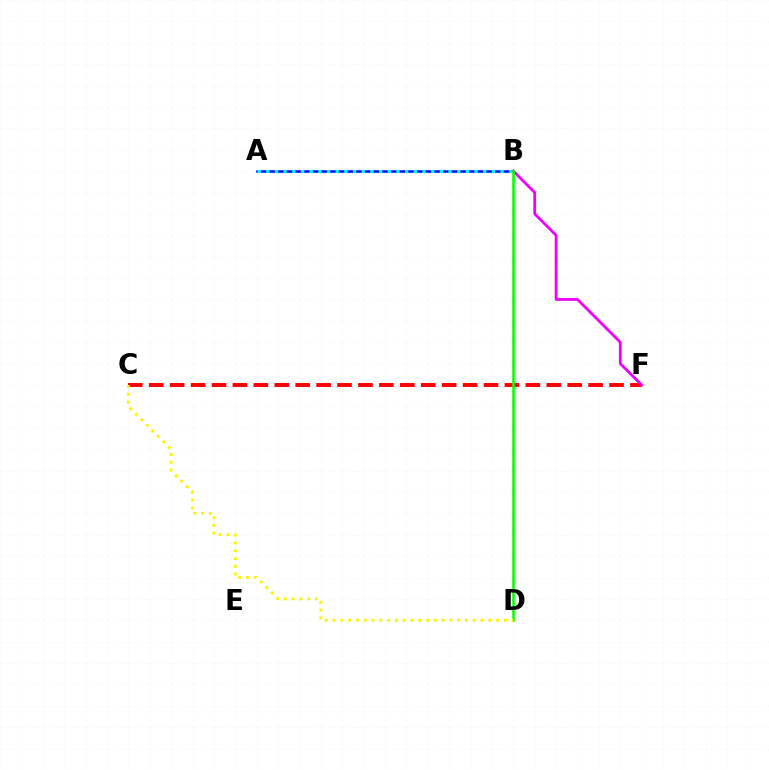{('A', 'B'): [{'color': '#0010ff', 'line_style': 'solid', 'thickness': 1.87}, {'color': '#00fff6', 'line_style': 'dotted', 'thickness': 2.36}], ('C', 'F'): [{'color': '#ff0000', 'line_style': 'dashed', 'thickness': 2.84}], ('B', 'F'): [{'color': '#ee00ff', 'line_style': 'solid', 'thickness': 2.01}], ('B', 'D'): [{'color': '#08ff00', 'line_style': 'solid', 'thickness': 1.85}], ('C', 'D'): [{'color': '#fcf500', 'line_style': 'dotted', 'thickness': 2.12}]}